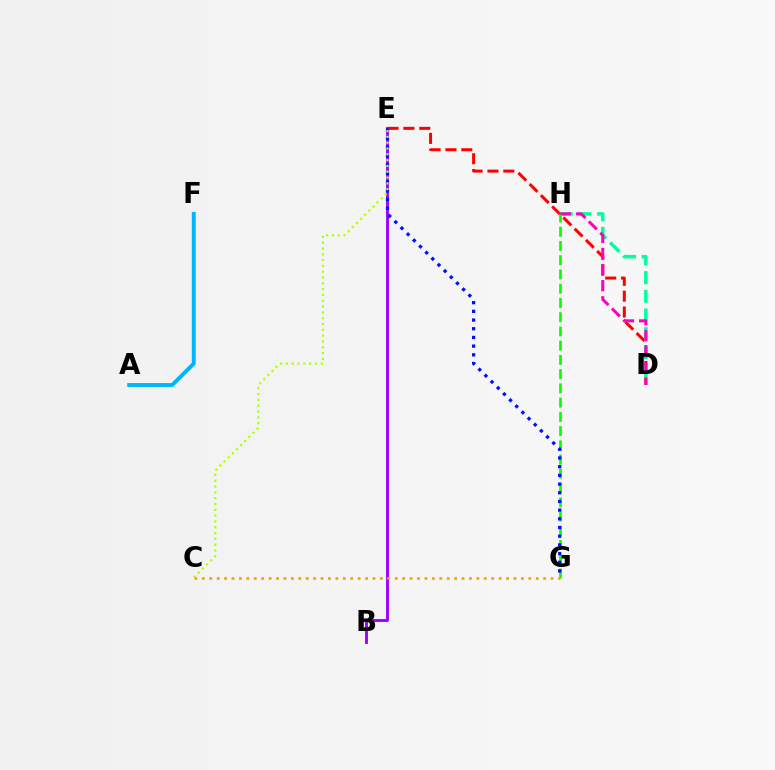{('B', 'E'): [{'color': '#9b00ff', 'line_style': 'solid', 'thickness': 2.06}], ('D', 'E'): [{'color': '#ff0000', 'line_style': 'dashed', 'thickness': 2.15}], ('D', 'H'): [{'color': '#00ff9d', 'line_style': 'dashed', 'thickness': 2.54}, {'color': '#ff00bd', 'line_style': 'dashed', 'thickness': 2.19}], ('G', 'H'): [{'color': '#08ff00', 'line_style': 'dashed', 'thickness': 1.93}], ('A', 'F'): [{'color': '#00b5ff', 'line_style': 'solid', 'thickness': 2.81}], ('E', 'G'): [{'color': '#0010ff', 'line_style': 'dotted', 'thickness': 2.36}], ('C', 'G'): [{'color': '#ffa500', 'line_style': 'dotted', 'thickness': 2.02}], ('C', 'E'): [{'color': '#b3ff00', 'line_style': 'dotted', 'thickness': 1.58}]}